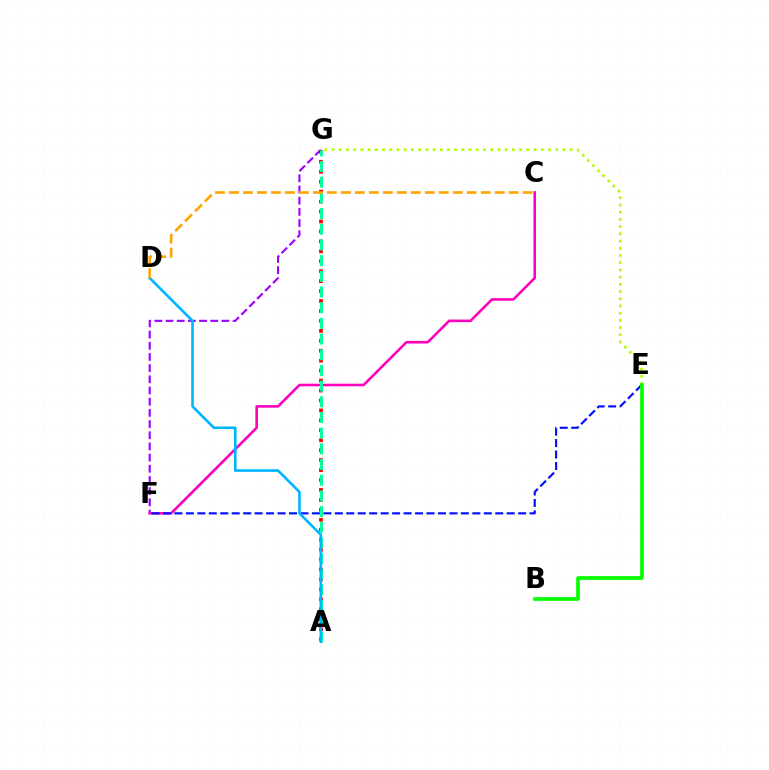{('E', 'G'): [{'color': '#b3ff00', 'line_style': 'dotted', 'thickness': 1.96}], ('F', 'G'): [{'color': '#9b00ff', 'line_style': 'dashed', 'thickness': 1.52}], ('C', 'F'): [{'color': '#ff00bd', 'line_style': 'solid', 'thickness': 1.87}], ('E', 'F'): [{'color': '#0010ff', 'line_style': 'dashed', 'thickness': 1.56}], ('A', 'G'): [{'color': '#ff0000', 'line_style': 'dotted', 'thickness': 2.7}, {'color': '#00ff9d', 'line_style': 'dashed', 'thickness': 2.13}], ('B', 'E'): [{'color': '#08ff00', 'line_style': 'solid', 'thickness': 2.67}], ('A', 'D'): [{'color': '#00b5ff', 'line_style': 'solid', 'thickness': 1.88}], ('C', 'D'): [{'color': '#ffa500', 'line_style': 'dashed', 'thickness': 1.9}]}